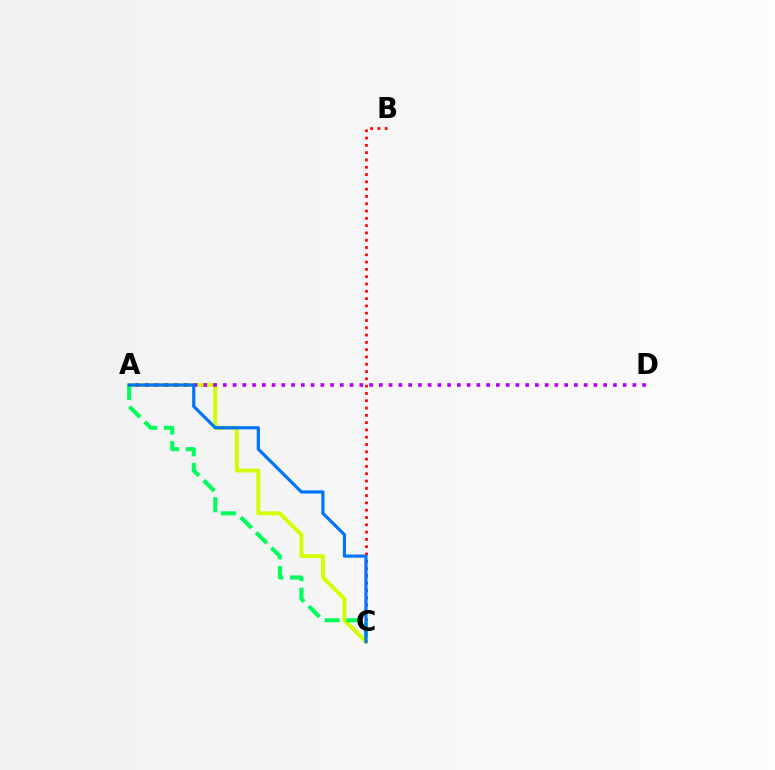{('B', 'C'): [{'color': '#ff0000', 'line_style': 'dotted', 'thickness': 1.98}], ('A', 'C'): [{'color': '#d1ff00', 'line_style': 'solid', 'thickness': 2.82}, {'color': '#00ff5c', 'line_style': 'dashed', 'thickness': 2.94}, {'color': '#0074ff', 'line_style': 'solid', 'thickness': 2.3}], ('A', 'D'): [{'color': '#b900ff', 'line_style': 'dotted', 'thickness': 2.65}]}